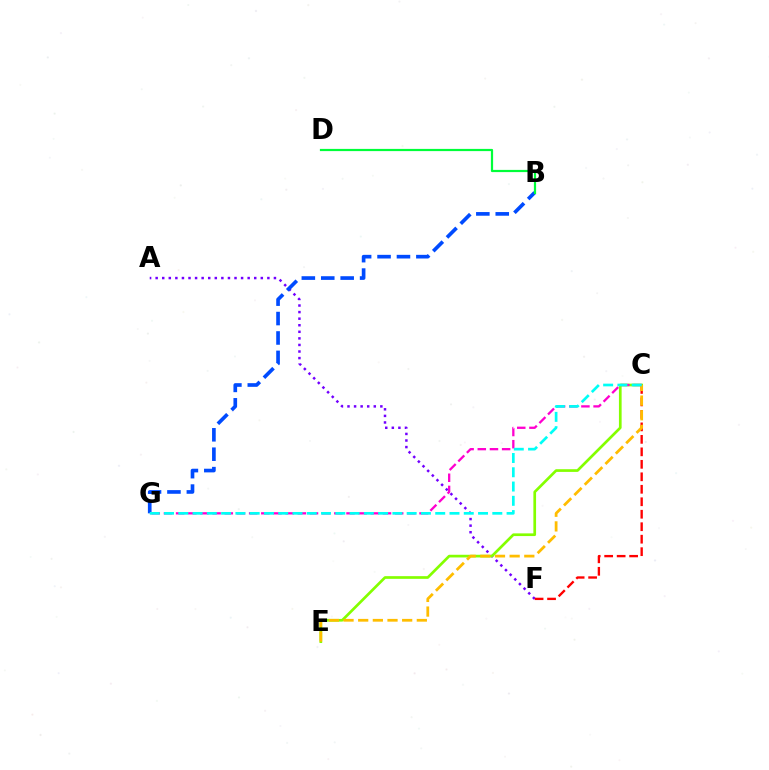{('A', 'F'): [{'color': '#7200ff', 'line_style': 'dotted', 'thickness': 1.79}], ('B', 'G'): [{'color': '#004bff', 'line_style': 'dashed', 'thickness': 2.64}], ('C', 'E'): [{'color': '#84ff00', 'line_style': 'solid', 'thickness': 1.94}, {'color': '#ffbd00', 'line_style': 'dashed', 'thickness': 1.99}], ('C', 'G'): [{'color': '#ff00cf', 'line_style': 'dashed', 'thickness': 1.65}, {'color': '#00fff6', 'line_style': 'dashed', 'thickness': 1.94}], ('C', 'F'): [{'color': '#ff0000', 'line_style': 'dashed', 'thickness': 1.7}], ('B', 'D'): [{'color': '#00ff39', 'line_style': 'solid', 'thickness': 1.59}]}